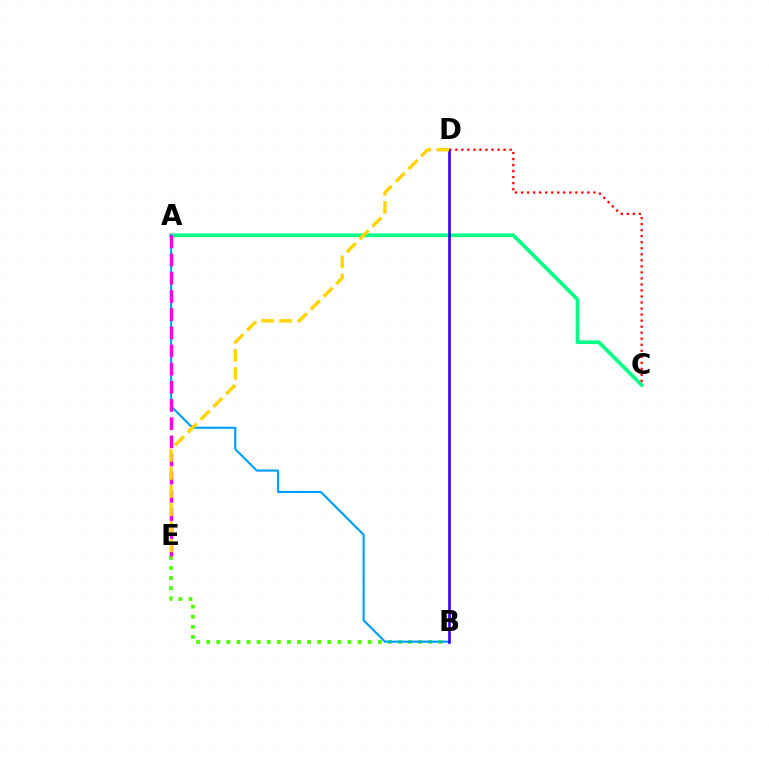{('B', 'E'): [{'color': '#4fff00', 'line_style': 'dotted', 'thickness': 2.74}], ('A', 'C'): [{'color': '#00ff86', 'line_style': 'solid', 'thickness': 2.66}], ('A', 'B'): [{'color': '#009eff', 'line_style': 'solid', 'thickness': 1.54}], ('A', 'E'): [{'color': '#ff00ed', 'line_style': 'dashed', 'thickness': 2.47}], ('C', 'D'): [{'color': '#ff0000', 'line_style': 'dotted', 'thickness': 1.64}], ('B', 'D'): [{'color': '#3700ff', 'line_style': 'solid', 'thickness': 1.91}], ('D', 'E'): [{'color': '#ffd500', 'line_style': 'dashed', 'thickness': 2.46}]}